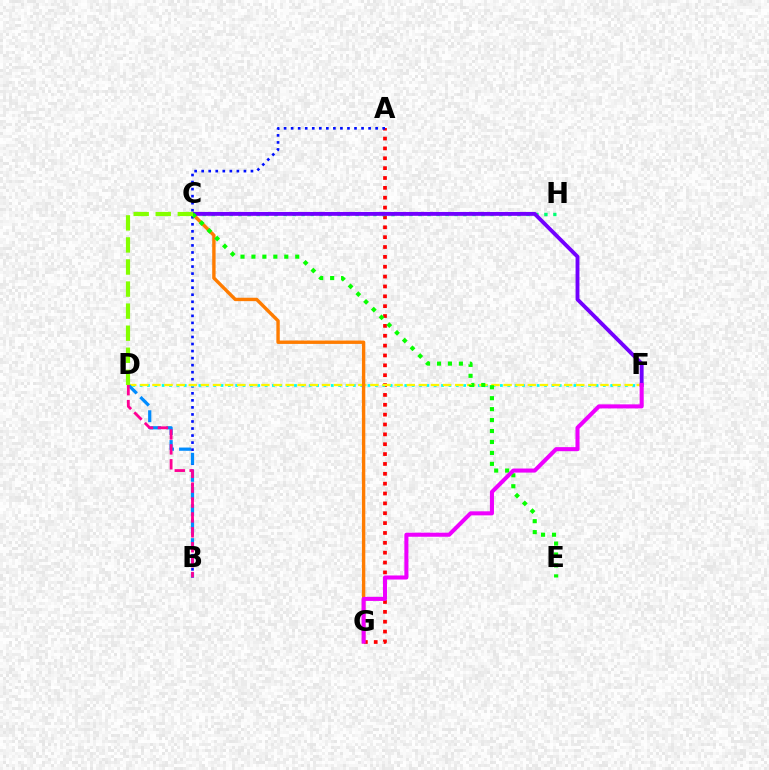{('A', 'G'): [{'color': '#ff0000', 'line_style': 'dotted', 'thickness': 2.68}], ('A', 'B'): [{'color': '#0010ff', 'line_style': 'dotted', 'thickness': 1.91}], ('C', 'H'): [{'color': '#00ff74', 'line_style': 'dotted', 'thickness': 2.44}], ('D', 'F'): [{'color': '#00fff6', 'line_style': 'dotted', 'thickness': 2.0}, {'color': '#fcf500', 'line_style': 'dashed', 'thickness': 1.64}], ('C', 'G'): [{'color': '#ff7c00', 'line_style': 'solid', 'thickness': 2.44}], ('C', 'F'): [{'color': '#7200ff', 'line_style': 'solid', 'thickness': 2.78}], ('B', 'D'): [{'color': '#008cff', 'line_style': 'dashed', 'thickness': 2.32}, {'color': '#ff0094', 'line_style': 'dashed', 'thickness': 2.03}], ('C', 'E'): [{'color': '#08ff00', 'line_style': 'dotted', 'thickness': 2.97}], ('C', 'D'): [{'color': '#84ff00', 'line_style': 'dashed', 'thickness': 3.0}], ('F', 'G'): [{'color': '#ee00ff', 'line_style': 'solid', 'thickness': 2.92}]}